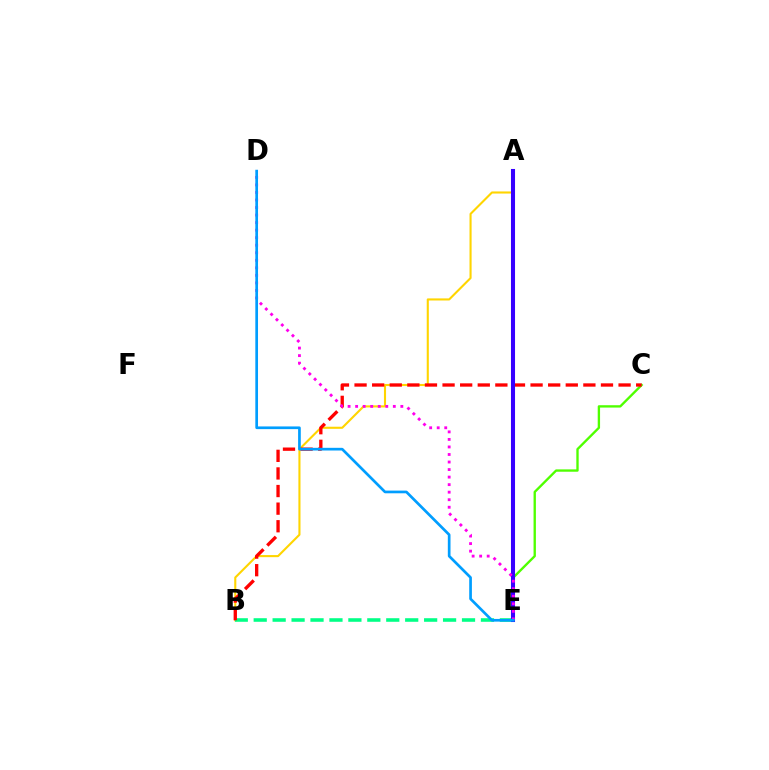{('A', 'B'): [{'color': '#ffd500', 'line_style': 'solid', 'thickness': 1.51}], ('B', 'E'): [{'color': '#00ff86', 'line_style': 'dashed', 'thickness': 2.57}], ('C', 'E'): [{'color': '#4fff00', 'line_style': 'solid', 'thickness': 1.69}], ('B', 'C'): [{'color': '#ff0000', 'line_style': 'dashed', 'thickness': 2.39}], ('A', 'E'): [{'color': '#3700ff', 'line_style': 'solid', 'thickness': 2.93}], ('D', 'E'): [{'color': '#ff00ed', 'line_style': 'dotted', 'thickness': 2.05}, {'color': '#009eff', 'line_style': 'solid', 'thickness': 1.94}]}